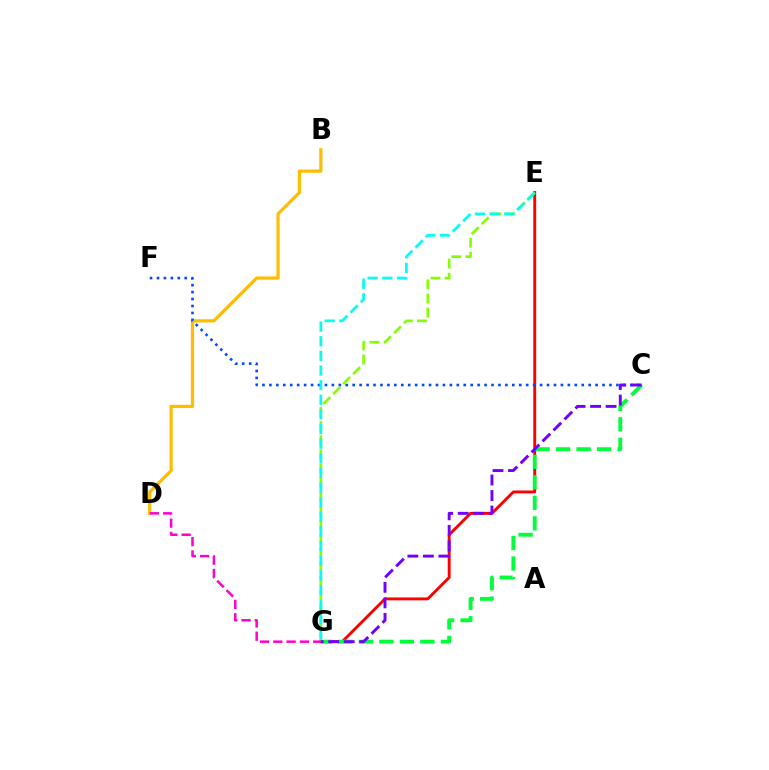{('E', 'G'): [{'color': '#ff0000', 'line_style': 'solid', 'thickness': 2.09}, {'color': '#84ff00', 'line_style': 'dashed', 'thickness': 1.91}, {'color': '#00fff6', 'line_style': 'dashed', 'thickness': 1.99}], ('B', 'D'): [{'color': '#ffbd00', 'line_style': 'solid', 'thickness': 2.32}], ('C', 'F'): [{'color': '#004bff', 'line_style': 'dotted', 'thickness': 1.89}], ('C', 'G'): [{'color': '#00ff39', 'line_style': 'dashed', 'thickness': 2.79}, {'color': '#7200ff', 'line_style': 'dashed', 'thickness': 2.11}], ('D', 'G'): [{'color': '#ff00cf', 'line_style': 'dashed', 'thickness': 1.81}]}